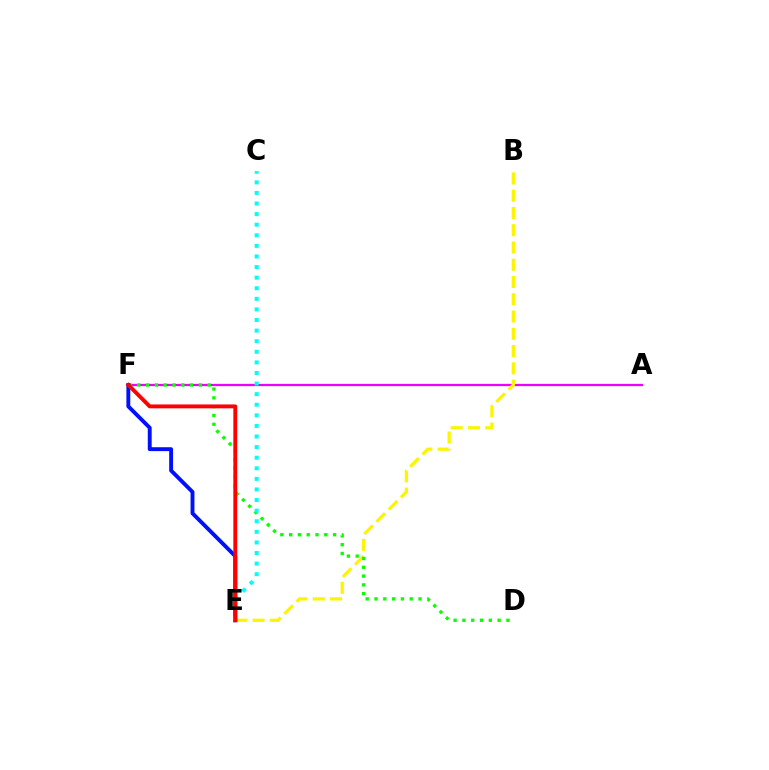{('A', 'F'): [{'color': '#ee00ff', 'line_style': 'solid', 'thickness': 1.64}], ('B', 'E'): [{'color': '#fcf500', 'line_style': 'dashed', 'thickness': 2.34}], ('D', 'F'): [{'color': '#08ff00', 'line_style': 'dotted', 'thickness': 2.39}], ('E', 'F'): [{'color': '#0010ff', 'line_style': 'solid', 'thickness': 2.8}, {'color': '#ff0000', 'line_style': 'solid', 'thickness': 2.8}], ('C', 'E'): [{'color': '#00fff6', 'line_style': 'dotted', 'thickness': 2.88}]}